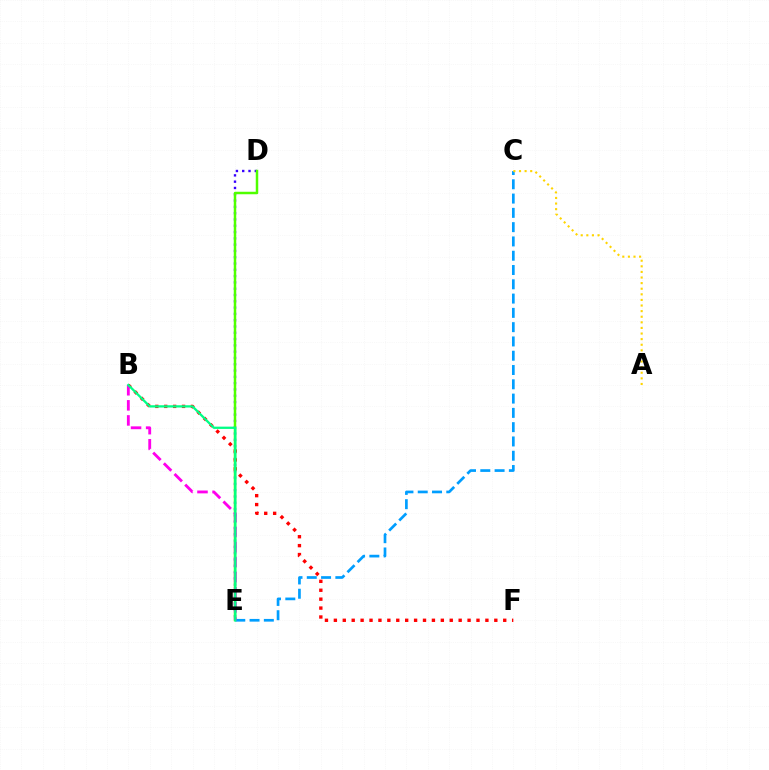{('D', 'E'): [{'color': '#3700ff', 'line_style': 'dotted', 'thickness': 1.71}, {'color': '#4fff00', 'line_style': 'solid', 'thickness': 1.8}], ('B', 'F'): [{'color': '#ff0000', 'line_style': 'dotted', 'thickness': 2.42}], ('C', 'E'): [{'color': '#009eff', 'line_style': 'dashed', 'thickness': 1.94}], ('B', 'E'): [{'color': '#ff00ed', 'line_style': 'dashed', 'thickness': 2.05}, {'color': '#00ff86', 'line_style': 'solid', 'thickness': 1.65}], ('A', 'C'): [{'color': '#ffd500', 'line_style': 'dotted', 'thickness': 1.52}]}